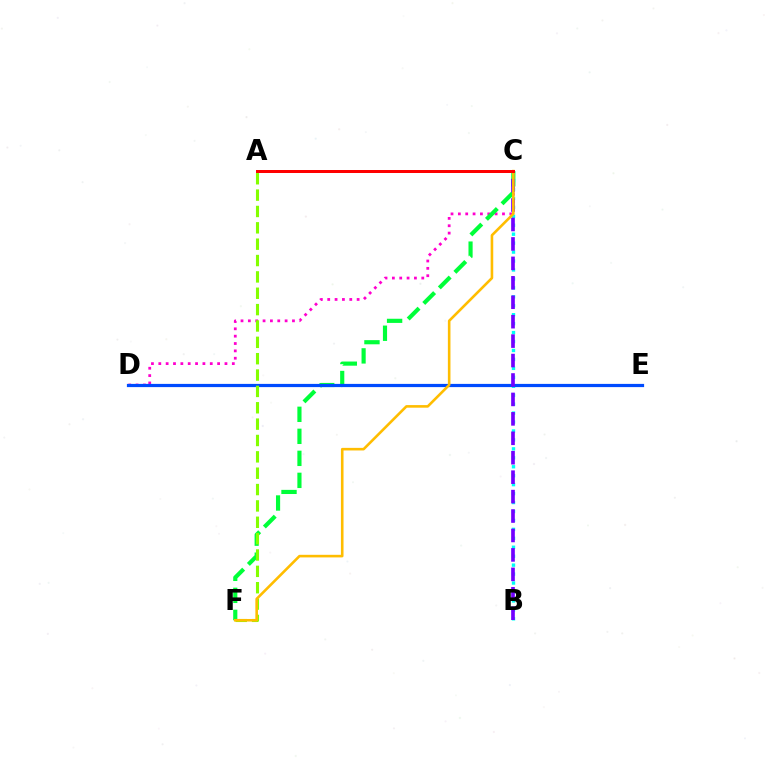{('C', 'D'): [{'color': '#ff00cf', 'line_style': 'dotted', 'thickness': 2.0}], ('C', 'F'): [{'color': '#00ff39', 'line_style': 'dashed', 'thickness': 2.99}, {'color': '#ffbd00', 'line_style': 'solid', 'thickness': 1.87}], ('B', 'C'): [{'color': '#00fff6', 'line_style': 'dotted', 'thickness': 2.43}, {'color': '#7200ff', 'line_style': 'dashed', 'thickness': 2.64}], ('D', 'E'): [{'color': '#004bff', 'line_style': 'solid', 'thickness': 2.31}], ('A', 'F'): [{'color': '#84ff00', 'line_style': 'dashed', 'thickness': 2.22}], ('A', 'C'): [{'color': '#ff0000', 'line_style': 'solid', 'thickness': 2.16}]}